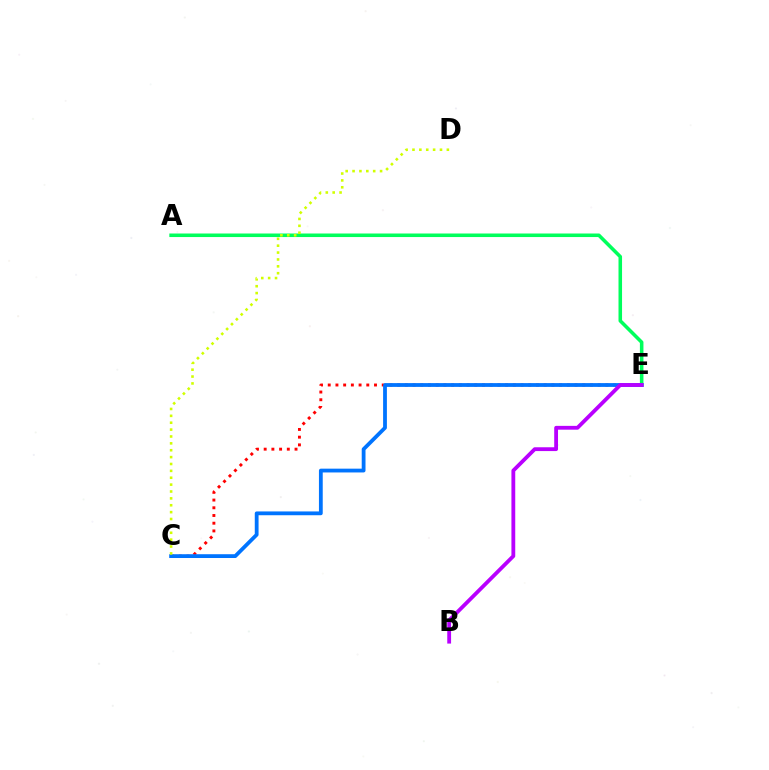{('C', 'E'): [{'color': '#ff0000', 'line_style': 'dotted', 'thickness': 2.1}, {'color': '#0074ff', 'line_style': 'solid', 'thickness': 2.73}], ('A', 'E'): [{'color': '#00ff5c', 'line_style': 'solid', 'thickness': 2.55}], ('B', 'E'): [{'color': '#b900ff', 'line_style': 'solid', 'thickness': 2.74}], ('C', 'D'): [{'color': '#d1ff00', 'line_style': 'dotted', 'thickness': 1.87}]}